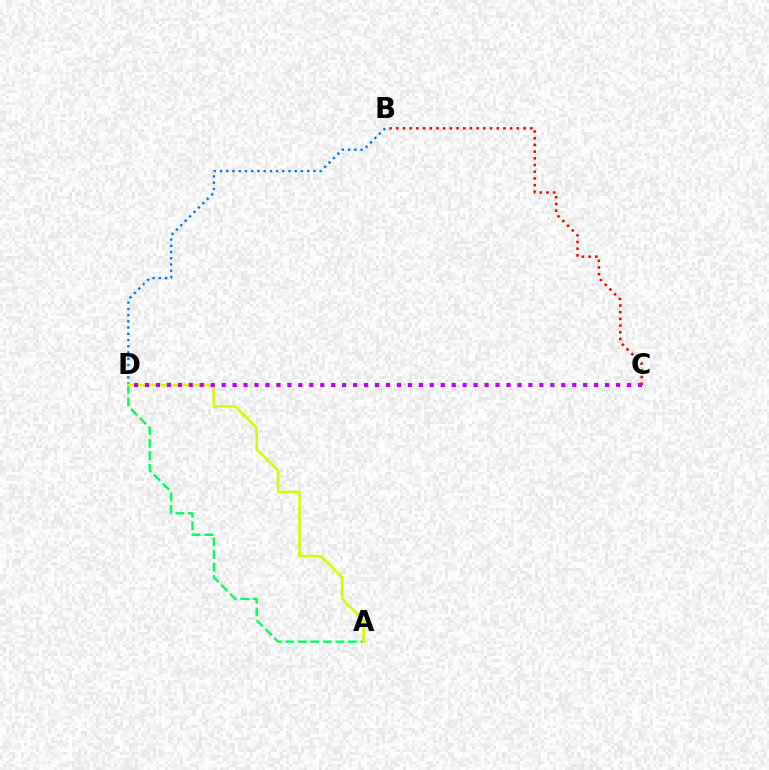{('B', 'D'): [{'color': '#0074ff', 'line_style': 'dotted', 'thickness': 1.69}], ('A', 'D'): [{'color': '#00ff5c', 'line_style': 'dashed', 'thickness': 1.7}, {'color': '#d1ff00', 'line_style': 'solid', 'thickness': 1.86}], ('B', 'C'): [{'color': '#ff0000', 'line_style': 'dotted', 'thickness': 1.82}], ('C', 'D'): [{'color': '#b900ff', 'line_style': 'dotted', 'thickness': 2.98}]}